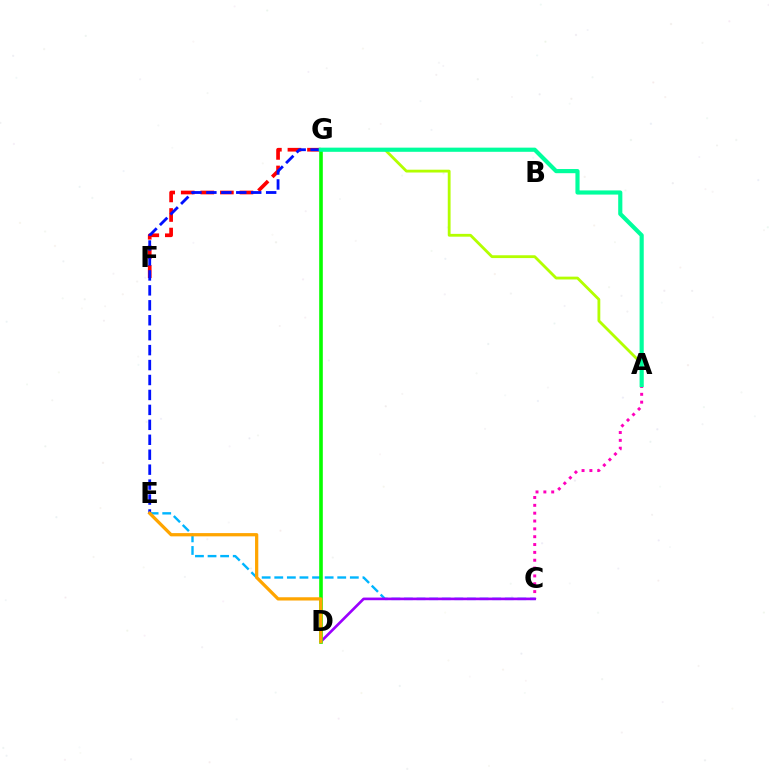{('A', 'G'): [{'color': '#b3ff00', 'line_style': 'solid', 'thickness': 2.02}, {'color': '#00ff9d', 'line_style': 'solid', 'thickness': 2.99}], ('C', 'E'): [{'color': '#00b5ff', 'line_style': 'dashed', 'thickness': 1.71}], ('A', 'C'): [{'color': '#ff00bd', 'line_style': 'dotted', 'thickness': 2.13}], ('F', 'G'): [{'color': '#ff0000', 'line_style': 'dashed', 'thickness': 2.66}], ('C', 'D'): [{'color': '#9b00ff', 'line_style': 'solid', 'thickness': 1.91}], ('D', 'G'): [{'color': '#08ff00', 'line_style': 'solid', 'thickness': 2.6}], ('E', 'G'): [{'color': '#0010ff', 'line_style': 'dashed', 'thickness': 2.03}], ('D', 'E'): [{'color': '#ffa500', 'line_style': 'solid', 'thickness': 2.34}]}